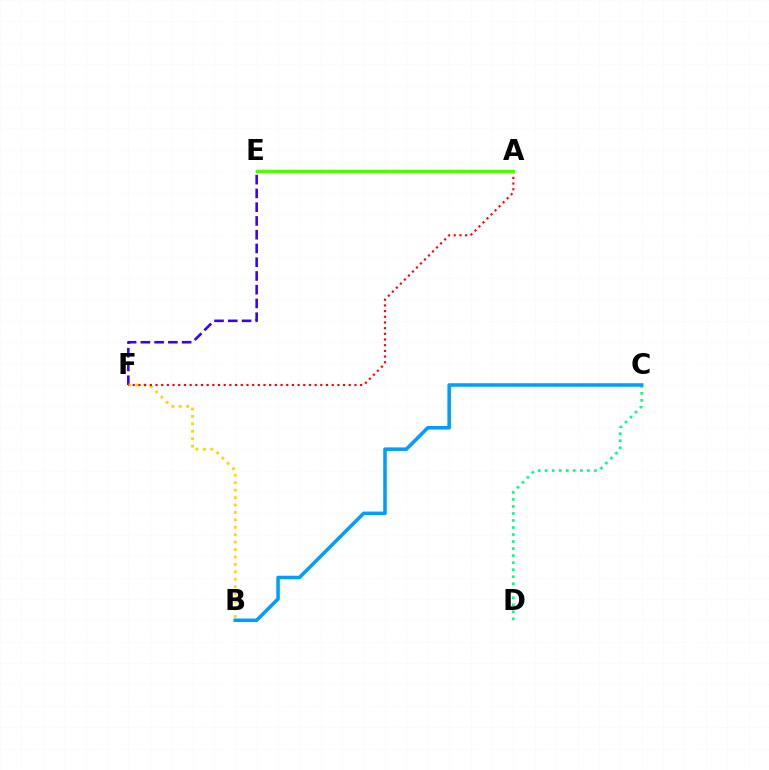{('A', 'E'): [{'color': '#ff00ed', 'line_style': 'solid', 'thickness': 1.65}, {'color': '#4fff00', 'line_style': 'solid', 'thickness': 2.25}], ('E', 'F'): [{'color': '#3700ff', 'line_style': 'dashed', 'thickness': 1.87}], ('B', 'F'): [{'color': '#ffd500', 'line_style': 'dotted', 'thickness': 2.02}], ('A', 'F'): [{'color': '#ff0000', 'line_style': 'dotted', 'thickness': 1.54}], ('C', 'D'): [{'color': '#00ff86', 'line_style': 'dotted', 'thickness': 1.91}], ('B', 'C'): [{'color': '#009eff', 'line_style': 'solid', 'thickness': 2.56}]}